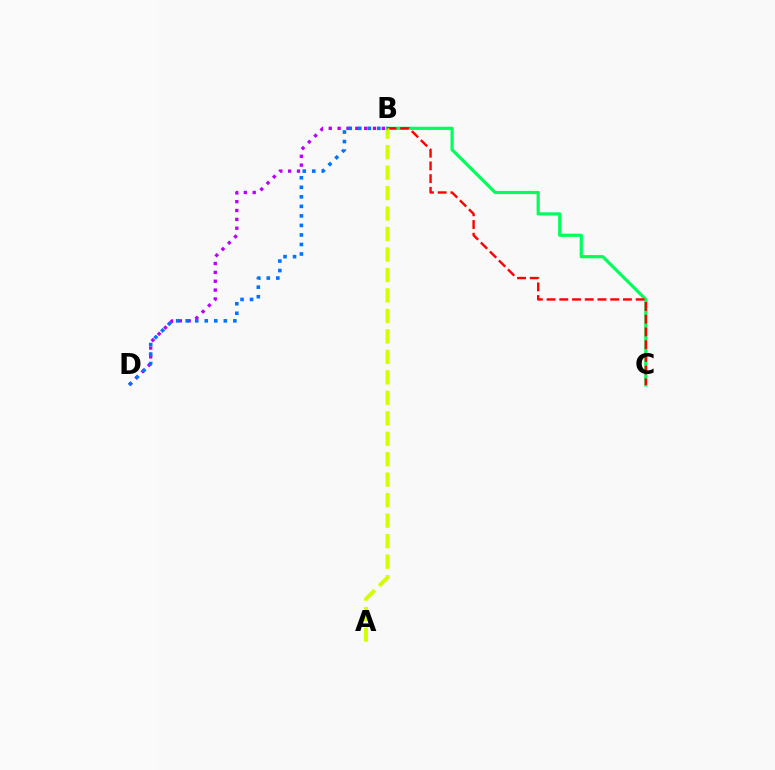{('B', 'C'): [{'color': '#00ff5c', 'line_style': 'solid', 'thickness': 2.29}, {'color': '#ff0000', 'line_style': 'dashed', 'thickness': 1.73}], ('B', 'D'): [{'color': '#b900ff', 'line_style': 'dotted', 'thickness': 2.41}, {'color': '#0074ff', 'line_style': 'dotted', 'thickness': 2.59}], ('A', 'B'): [{'color': '#d1ff00', 'line_style': 'dashed', 'thickness': 2.78}]}